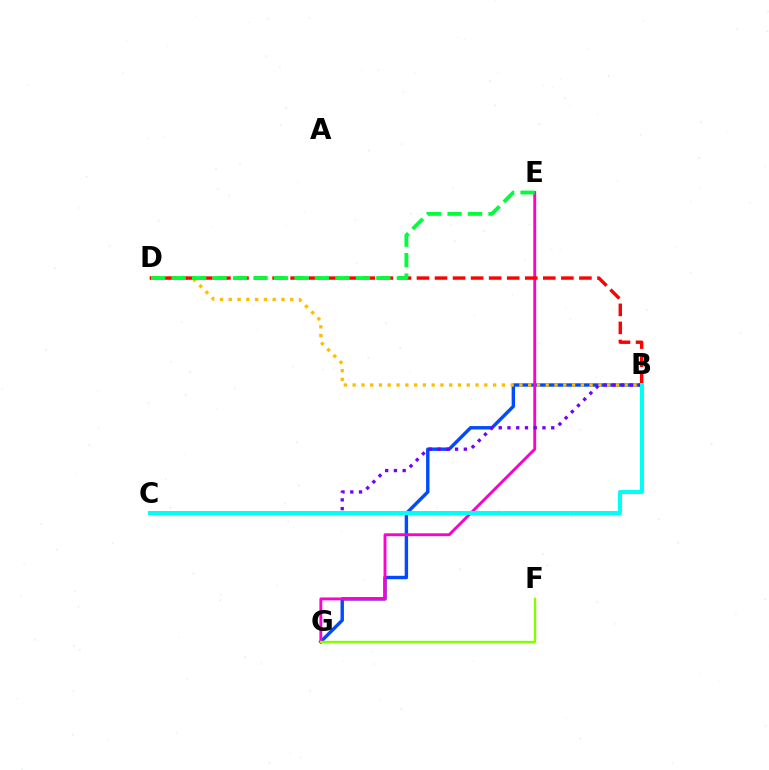{('B', 'G'): [{'color': '#004bff', 'line_style': 'solid', 'thickness': 2.45}], ('B', 'D'): [{'color': '#ffbd00', 'line_style': 'dotted', 'thickness': 2.38}, {'color': '#ff0000', 'line_style': 'dashed', 'thickness': 2.45}], ('E', 'G'): [{'color': '#ff00cf', 'line_style': 'solid', 'thickness': 2.07}], ('F', 'G'): [{'color': '#84ff00', 'line_style': 'solid', 'thickness': 1.73}], ('B', 'C'): [{'color': '#7200ff', 'line_style': 'dotted', 'thickness': 2.38}, {'color': '#00fff6', 'line_style': 'solid', 'thickness': 2.9}], ('D', 'E'): [{'color': '#00ff39', 'line_style': 'dashed', 'thickness': 2.78}]}